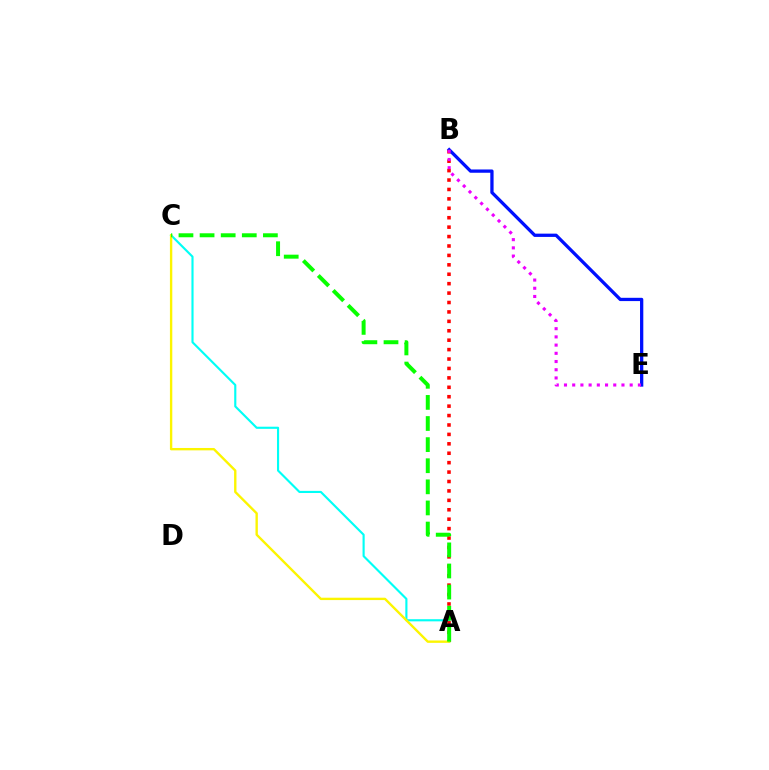{('A', 'C'): [{'color': '#00fff6', 'line_style': 'solid', 'thickness': 1.54}, {'color': '#fcf500', 'line_style': 'solid', 'thickness': 1.71}, {'color': '#08ff00', 'line_style': 'dashed', 'thickness': 2.87}], ('A', 'B'): [{'color': '#ff0000', 'line_style': 'dotted', 'thickness': 2.56}], ('B', 'E'): [{'color': '#0010ff', 'line_style': 'solid', 'thickness': 2.36}, {'color': '#ee00ff', 'line_style': 'dotted', 'thickness': 2.23}]}